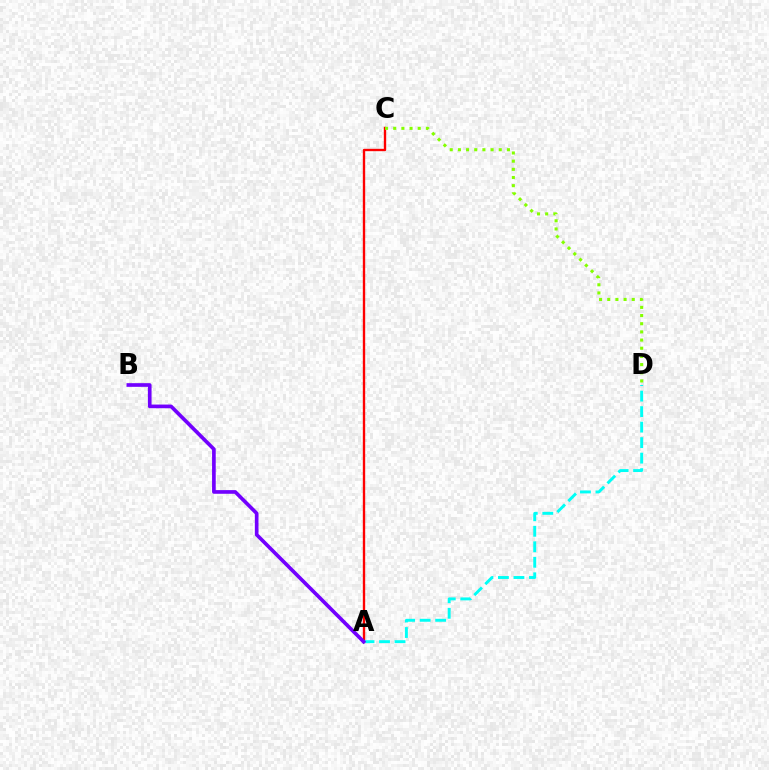{('A', 'C'): [{'color': '#ff0000', 'line_style': 'solid', 'thickness': 1.7}], ('A', 'D'): [{'color': '#00fff6', 'line_style': 'dashed', 'thickness': 2.11}], ('C', 'D'): [{'color': '#84ff00', 'line_style': 'dotted', 'thickness': 2.22}], ('A', 'B'): [{'color': '#7200ff', 'line_style': 'solid', 'thickness': 2.64}]}